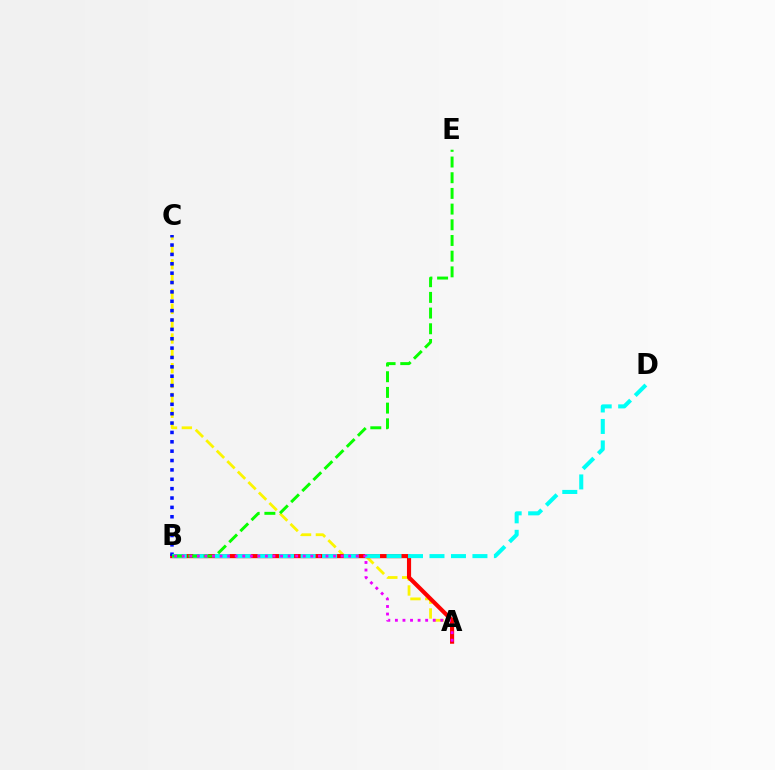{('A', 'C'): [{'color': '#fcf500', 'line_style': 'dashed', 'thickness': 2.02}], ('A', 'B'): [{'color': '#ff0000', 'line_style': 'solid', 'thickness': 2.98}, {'color': '#ee00ff', 'line_style': 'dotted', 'thickness': 2.06}], ('B', 'C'): [{'color': '#0010ff', 'line_style': 'dotted', 'thickness': 2.55}], ('B', 'D'): [{'color': '#00fff6', 'line_style': 'dashed', 'thickness': 2.92}], ('B', 'E'): [{'color': '#08ff00', 'line_style': 'dashed', 'thickness': 2.13}]}